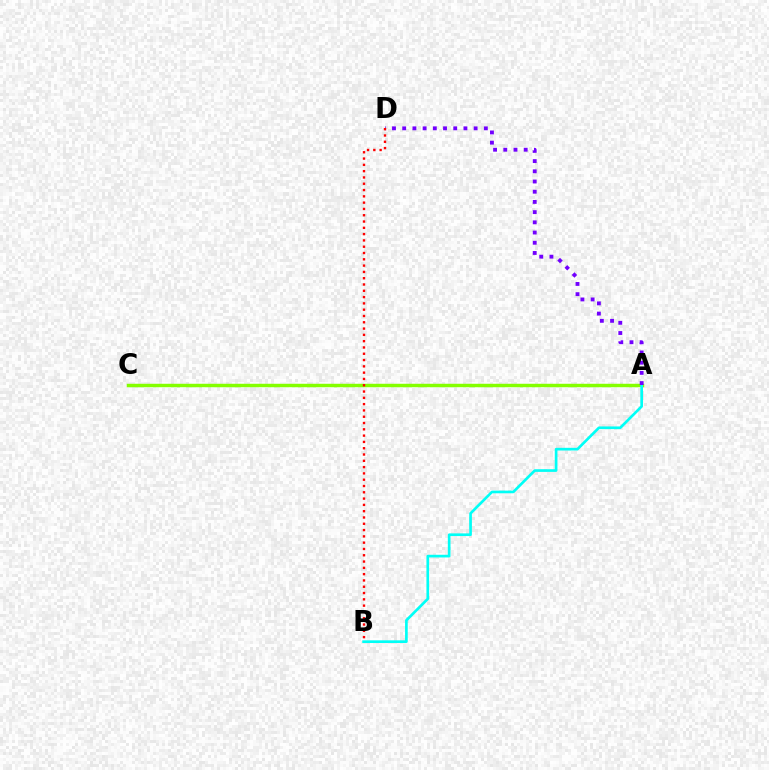{('A', 'C'): [{'color': '#84ff00', 'line_style': 'solid', 'thickness': 2.48}], ('A', 'B'): [{'color': '#00fff6', 'line_style': 'solid', 'thickness': 1.93}], ('A', 'D'): [{'color': '#7200ff', 'line_style': 'dotted', 'thickness': 2.77}], ('B', 'D'): [{'color': '#ff0000', 'line_style': 'dotted', 'thickness': 1.71}]}